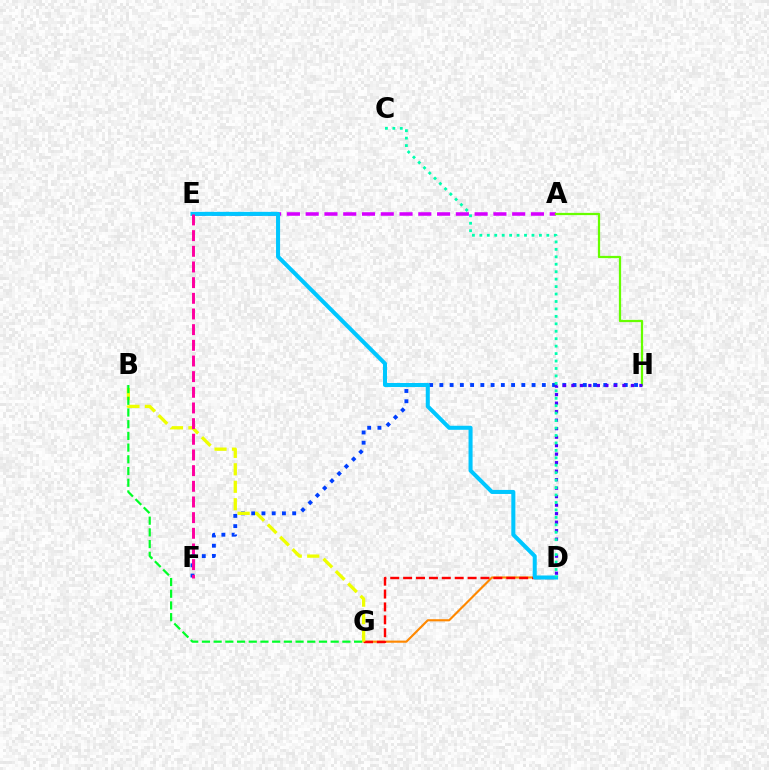{('A', 'E'): [{'color': '#d600ff', 'line_style': 'dashed', 'thickness': 2.55}], ('F', 'H'): [{'color': '#003fff', 'line_style': 'dotted', 'thickness': 2.78}], ('D', 'G'): [{'color': '#ff8800', 'line_style': 'solid', 'thickness': 1.54}, {'color': '#ff0000', 'line_style': 'dashed', 'thickness': 1.75}], ('B', 'G'): [{'color': '#eeff00', 'line_style': 'dashed', 'thickness': 2.37}, {'color': '#00ff27', 'line_style': 'dashed', 'thickness': 1.59}], ('A', 'H'): [{'color': '#66ff00', 'line_style': 'solid', 'thickness': 1.61}], ('D', 'H'): [{'color': '#4f00ff', 'line_style': 'dotted', 'thickness': 2.31}], ('D', 'E'): [{'color': '#00c7ff', 'line_style': 'solid', 'thickness': 2.91}], ('C', 'D'): [{'color': '#00ffaf', 'line_style': 'dotted', 'thickness': 2.02}], ('E', 'F'): [{'color': '#ff00a0', 'line_style': 'dashed', 'thickness': 2.13}]}